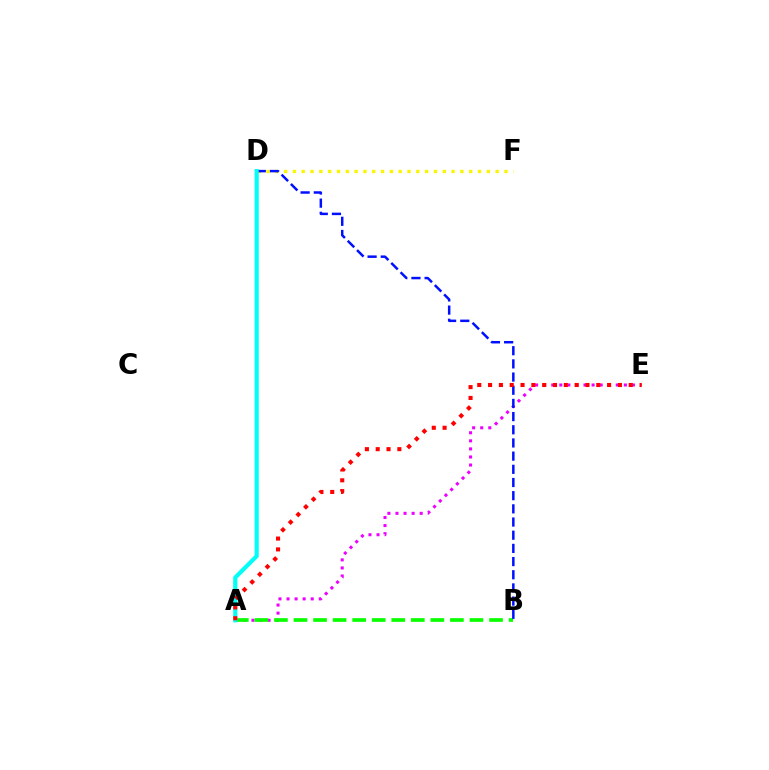{('A', 'E'): [{'color': '#ee00ff', 'line_style': 'dotted', 'thickness': 2.19}, {'color': '#ff0000', 'line_style': 'dotted', 'thickness': 2.94}], ('D', 'F'): [{'color': '#fcf500', 'line_style': 'dotted', 'thickness': 2.39}], ('A', 'B'): [{'color': '#08ff00', 'line_style': 'dashed', 'thickness': 2.66}], ('B', 'D'): [{'color': '#0010ff', 'line_style': 'dashed', 'thickness': 1.79}], ('A', 'D'): [{'color': '#00fff6', 'line_style': 'solid', 'thickness': 2.99}]}